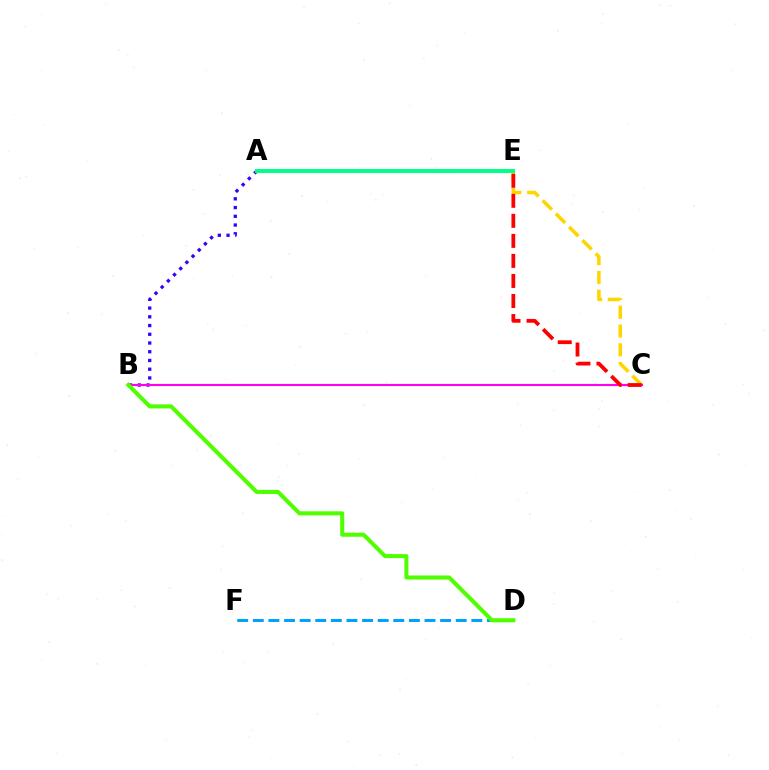{('C', 'E'): [{'color': '#ffd500', 'line_style': 'dashed', 'thickness': 2.55}, {'color': '#ff0000', 'line_style': 'dashed', 'thickness': 2.72}], ('A', 'B'): [{'color': '#3700ff', 'line_style': 'dotted', 'thickness': 2.37}], ('A', 'E'): [{'color': '#00ff86', 'line_style': 'solid', 'thickness': 2.84}], ('D', 'F'): [{'color': '#009eff', 'line_style': 'dashed', 'thickness': 2.12}], ('B', 'C'): [{'color': '#ff00ed', 'line_style': 'solid', 'thickness': 1.54}], ('B', 'D'): [{'color': '#4fff00', 'line_style': 'solid', 'thickness': 2.92}]}